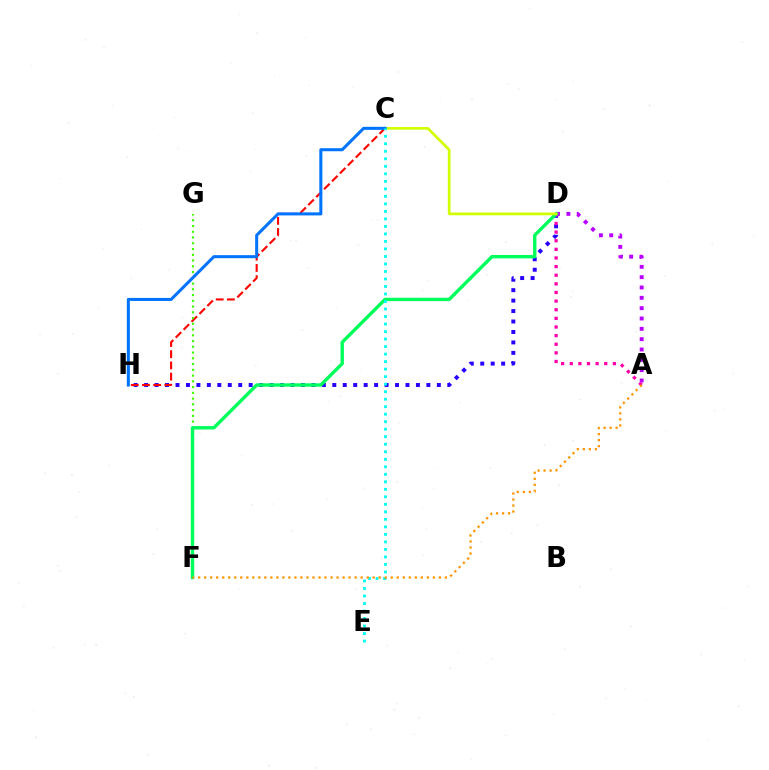{('A', 'D'): [{'color': '#b900ff', 'line_style': 'dotted', 'thickness': 2.81}, {'color': '#ff00ac', 'line_style': 'dotted', 'thickness': 2.34}], ('D', 'H'): [{'color': '#2500ff', 'line_style': 'dotted', 'thickness': 2.84}], ('C', 'H'): [{'color': '#ff0000', 'line_style': 'dashed', 'thickness': 1.52}, {'color': '#0074ff', 'line_style': 'solid', 'thickness': 2.19}], ('F', 'G'): [{'color': '#3dff00', 'line_style': 'dotted', 'thickness': 1.56}], ('D', 'F'): [{'color': '#00ff5c', 'line_style': 'solid', 'thickness': 2.44}], ('C', 'D'): [{'color': '#d1ff00', 'line_style': 'solid', 'thickness': 1.96}], ('C', 'E'): [{'color': '#00fff6', 'line_style': 'dotted', 'thickness': 2.04}], ('A', 'F'): [{'color': '#ff9400', 'line_style': 'dotted', 'thickness': 1.64}]}